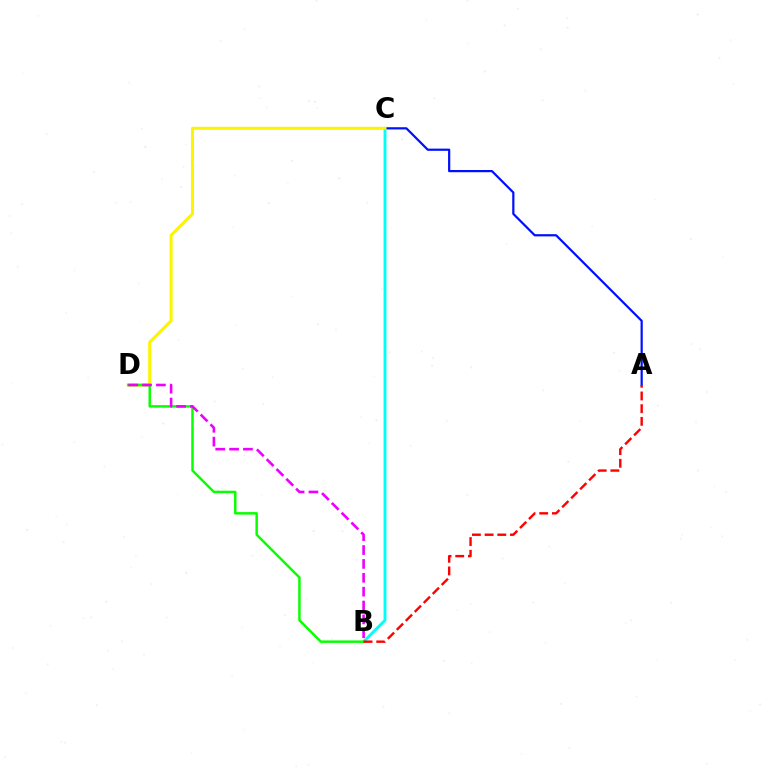{('B', 'C'): [{'color': '#00fff6', 'line_style': 'solid', 'thickness': 2.09}], ('A', 'C'): [{'color': '#0010ff', 'line_style': 'solid', 'thickness': 1.59}], ('C', 'D'): [{'color': '#fcf500', 'line_style': 'solid', 'thickness': 2.21}], ('B', 'D'): [{'color': '#08ff00', 'line_style': 'solid', 'thickness': 1.78}, {'color': '#ee00ff', 'line_style': 'dashed', 'thickness': 1.88}], ('A', 'B'): [{'color': '#ff0000', 'line_style': 'dashed', 'thickness': 1.72}]}